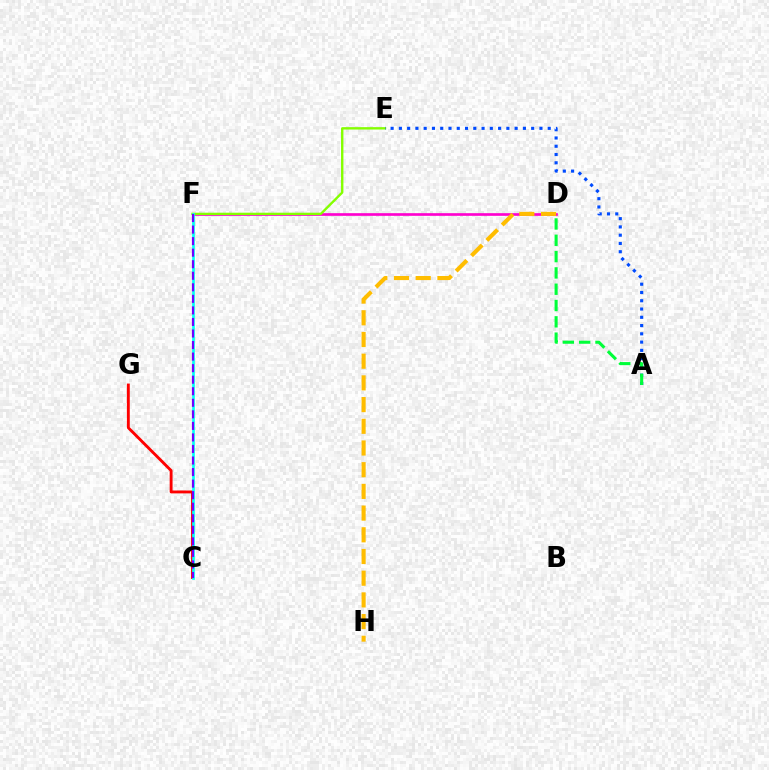{('D', 'F'): [{'color': '#ff00cf', 'line_style': 'solid', 'thickness': 1.91}], ('E', 'F'): [{'color': '#84ff00', 'line_style': 'solid', 'thickness': 1.71}], ('C', 'G'): [{'color': '#ff0000', 'line_style': 'solid', 'thickness': 2.07}], ('D', 'H'): [{'color': '#ffbd00', 'line_style': 'dashed', 'thickness': 2.95}], ('C', 'F'): [{'color': '#00fff6', 'line_style': 'solid', 'thickness': 1.91}, {'color': '#7200ff', 'line_style': 'dashed', 'thickness': 1.57}], ('A', 'E'): [{'color': '#004bff', 'line_style': 'dotted', 'thickness': 2.25}], ('A', 'D'): [{'color': '#00ff39', 'line_style': 'dashed', 'thickness': 2.22}]}